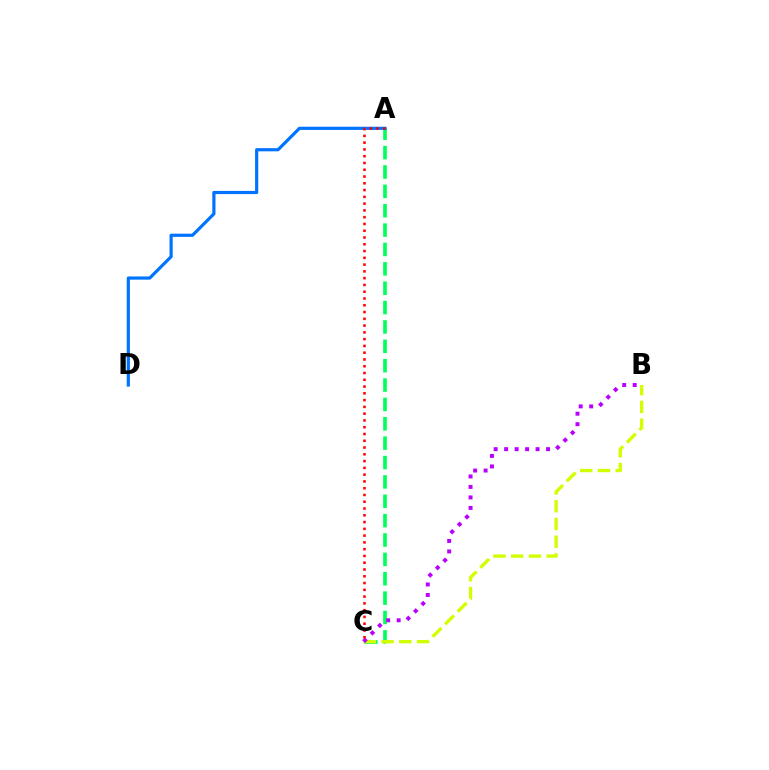{('A', 'C'): [{'color': '#00ff5c', 'line_style': 'dashed', 'thickness': 2.63}, {'color': '#ff0000', 'line_style': 'dotted', 'thickness': 1.84}], ('B', 'C'): [{'color': '#d1ff00', 'line_style': 'dashed', 'thickness': 2.41}, {'color': '#b900ff', 'line_style': 'dotted', 'thickness': 2.85}], ('A', 'D'): [{'color': '#0074ff', 'line_style': 'solid', 'thickness': 2.3}]}